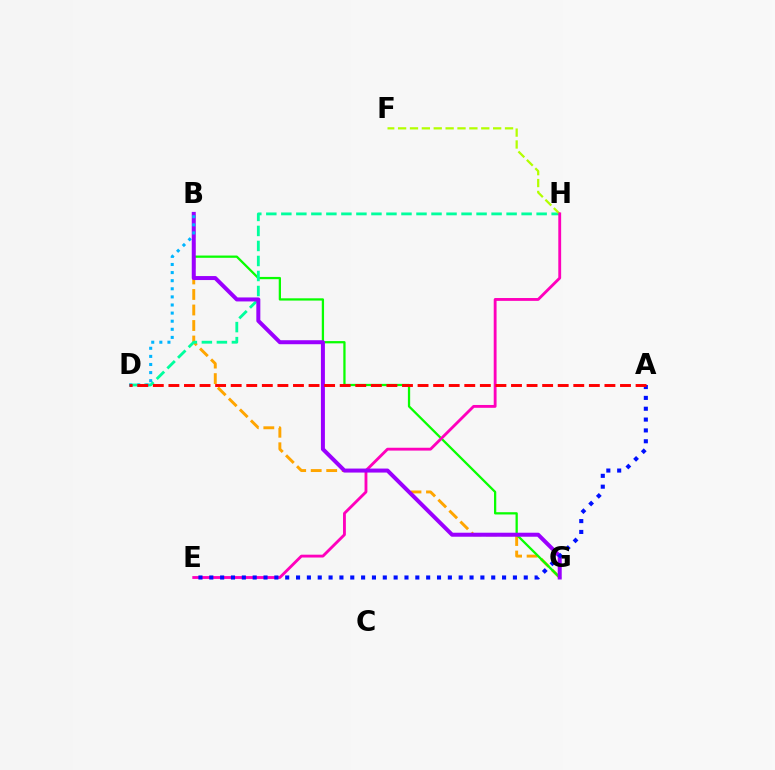{('B', 'G'): [{'color': '#ffa500', 'line_style': 'dashed', 'thickness': 2.11}, {'color': '#08ff00', 'line_style': 'solid', 'thickness': 1.63}, {'color': '#9b00ff', 'line_style': 'solid', 'thickness': 2.88}], ('D', 'H'): [{'color': '#00ff9d', 'line_style': 'dashed', 'thickness': 2.04}], ('F', 'H'): [{'color': '#b3ff00', 'line_style': 'dashed', 'thickness': 1.61}], ('E', 'H'): [{'color': '#ff00bd', 'line_style': 'solid', 'thickness': 2.05}], ('B', 'D'): [{'color': '#00b5ff', 'line_style': 'dotted', 'thickness': 2.2}], ('A', 'E'): [{'color': '#0010ff', 'line_style': 'dotted', 'thickness': 2.95}], ('A', 'D'): [{'color': '#ff0000', 'line_style': 'dashed', 'thickness': 2.12}]}